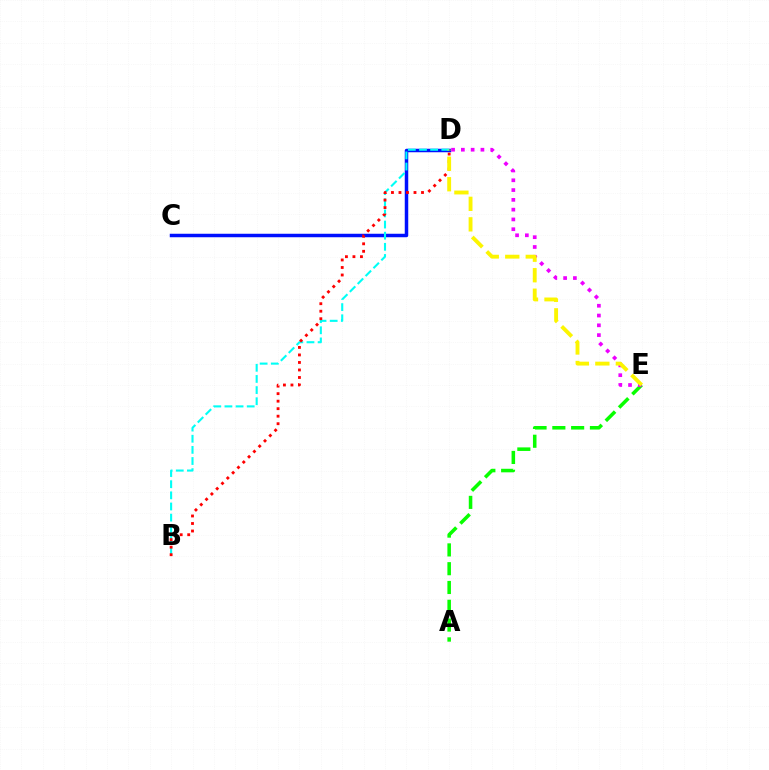{('C', 'D'): [{'color': '#0010ff', 'line_style': 'solid', 'thickness': 2.51}], ('A', 'E'): [{'color': '#08ff00', 'line_style': 'dashed', 'thickness': 2.55}], ('B', 'D'): [{'color': '#00fff6', 'line_style': 'dashed', 'thickness': 1.51}, {'color': '#ff0000', 'line_style': 'dotted', 'thickness': 2.04}], ('D', 'E'): [{'color': '#ee00ff', 'line_style': 'dotted', 'thickness': 2.66}, {'color': '#fcf500', 'line_style': 'dashed', 'thickness': 2.79}]}